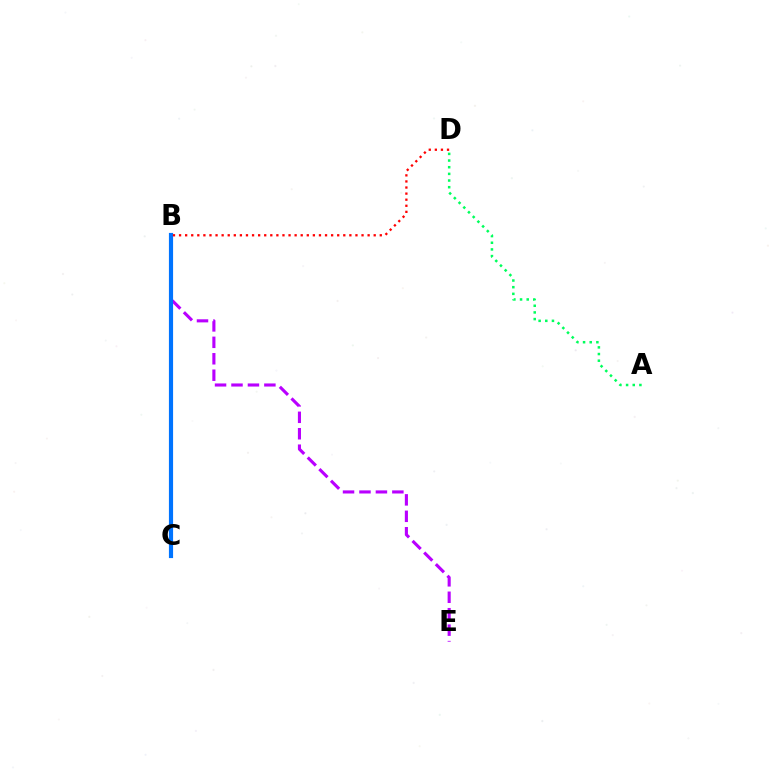{('B', 'C'): [{'color': '#d1ff00', 'line_style': 'solid', 'thickness': 1.54}, {'color': '#0074ff', 'line_style': 'solid', 'thickness': 3.0}], ('B', 'E'): [{'color': '#b900ff', 'line_style': 'dashed', 'thickness': 2.23}], ('B', 'D'): [{'color': '#ff0000', 'line_style': 'dotted', 'thickness': 1.65}], ('A', 'D'): [{'color': '#00ff5c', 'line_style': 'dotted', 'thickness': 1.81}]}